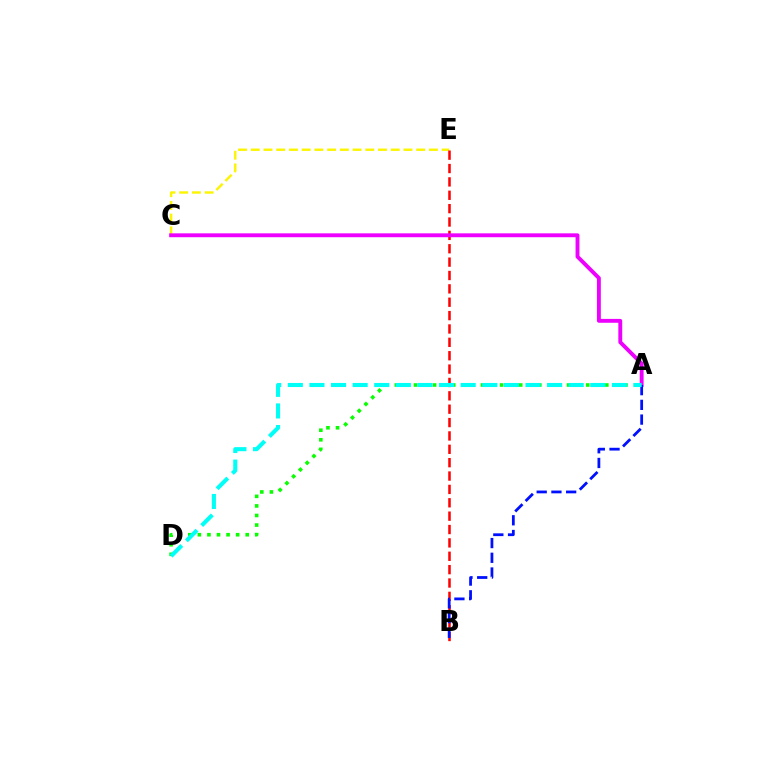{('A', 'D'): [{'color': '#08ff00', 'line_style': 'dotted', 'thickness': 2.6}, {'color': '#00fff6', 'line_style': 'dashed', 'thickness': 2.94}], ('C', 'E'): [{'color': '#fcf500', 'line_style': 'dashed', 'thickness': 1.73}], ('B', 'E'): [{'color': '#ff0000', 'line_style': 'dashed', 'thickness': 1.82}], ('A', 'C'): [{'color': '#ee00ff', 'line_style': 'solid', 'thickness': 2.79}], ('A', 'B'): [{'color': '#0010ff', 'line_style': 'dashed', 'thickness': 2.0}]}